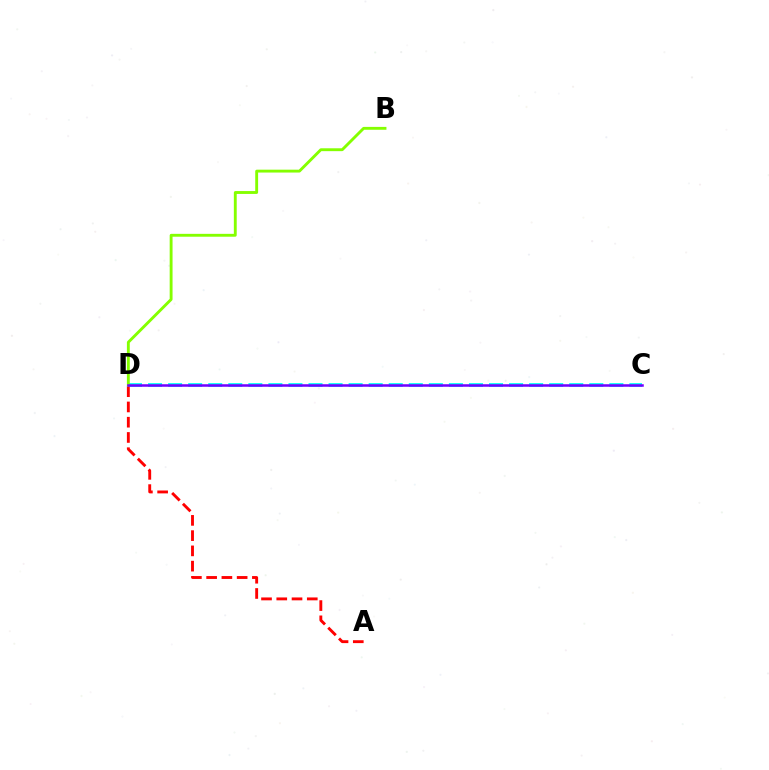{('C', 'D'): [{'color': '#00fff6', 'line_style': 'dashed', 'thickness': 2.72}, {'color': '#7200ff', 'line_style': 'solid', 'thickness': 1.82}], ('A', 'D'): [{'color': '#ff0000', 'line_style': 'dashed', 'thickness': 2.07}], ('B', 'D'): [{'color': '#84ff00', 'line_style': 'solid', 'thickness': 2.07}]}